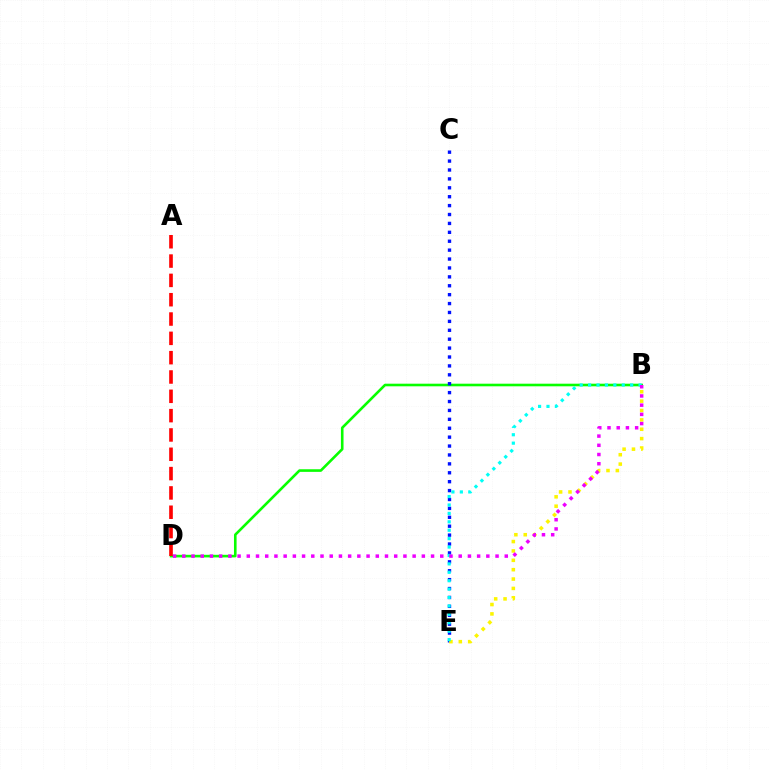{('B', 'D'): [{'color': '#08ff00', 'line_style': 'solid', 'thickness': 1.88}, {'color': '#ee00ff', 'line_style': 'dotted', 'thickness': 2.5}], ('C', 'E'): [{'color': '#0010ff', 'line_style': 'dotted', 'thickness': 2.42}], ('B', 'E'): [{'color': '#fcf500', 'line_style': 'dotted', 'thickness': 2.55}, {'color': '#00fff6', 'line_style': 'dotted', 'thickness': 2.29}], ('A', 'D'): [{'color': '#ff0000', 'line_style': 'dashed', 'thickness': 2.62}]}